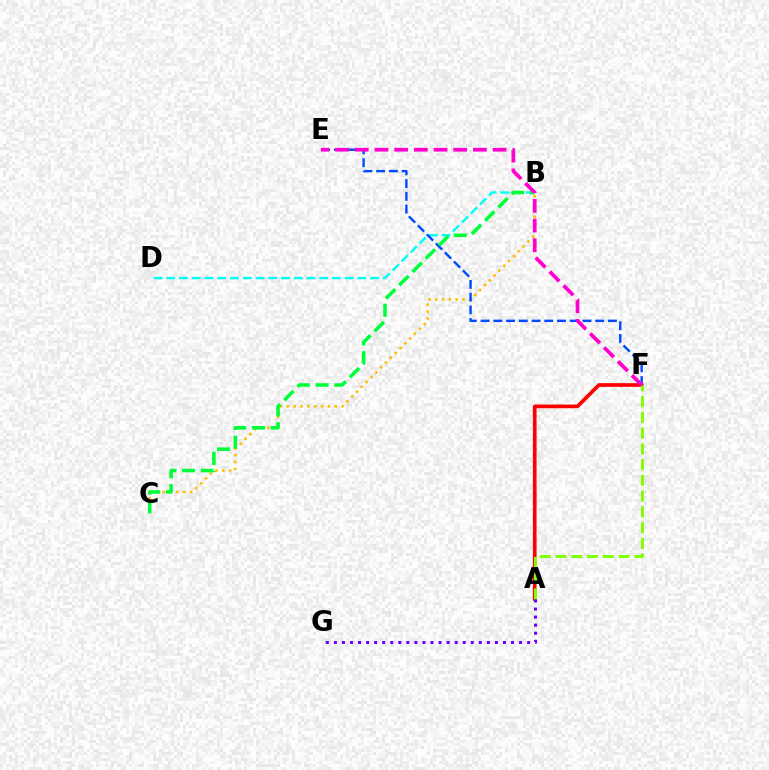{('B', 'D'): [{'color': '#00fff6', 'line_style': 'dashed', 'thickness': 1.73}], ('A', 'F'): [{'color': '#ff0000', 'line_style': 'solid', 'thickness': 2.65}, {'color': '#84ff00', 'line_style': 'dashed', 'thickness': 2.14}], ('B', 'C'): [{'color': '#ffbd00', 'line_style': 'dotted', 'thickness': 1.86}, {'color': '#00ff39', 'line_style': 'dashed', 'thickness': 2.55}], ('E', 'F'): [{'color': '#004bff', 'line_style': 'dashed', 'thickness': 1.73}, {'color': '#ff00cf', 'line_style': 'dashed', 'thickness': 2.67}], ('A', 'G'): [{'color': '#7200ff', 'line_style': 'dotted', 'thickness': 2.19}]}